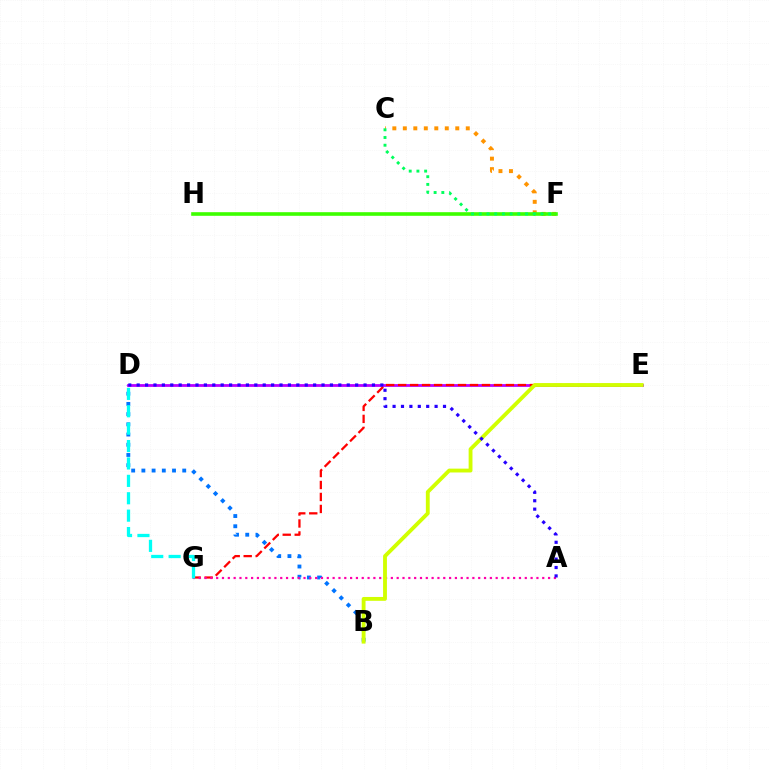{('C', 'F'): [{'color': '#ff9400', 'line_style': 'dotted', 'thickness': 2.85}, {'color': '#00ff5c', 'line_style': 'dotted', 'thickness': 2.1}], ('F', 'H'): [{'color': '#3dff00', 'line_style': 'solid', 'thickness': 2.6}], ('B', 'D'): [{'color': '#0074ff', 'line_style': 'dotted', 'thickness': 2.77}], ('D', 'E'): [{'color': '#b900ff', 'line_style': 'solid', 'thickness': 2.01}], ('E', 'G'): [{'color': '#ff0000', 'line_style': 'dashed', 'thickness': 1.63}], ('A', 'G'): [{'color': '#ff00ac', 'line_style': 'dotted', 'thickness': 1.58}], ('B', 'E'): [{'color': '#d1ff00', 'line_style': 'solid', 'thickness': 2.77}], ('D', 'G'): [{'color': '#00fff6', 'line_style': 'dashed', 'thickness': 2.36}], ('A', 'D'): [{'color': '#2500ff', 'line_style': 'dotted', 'thickness': 2.28}]}